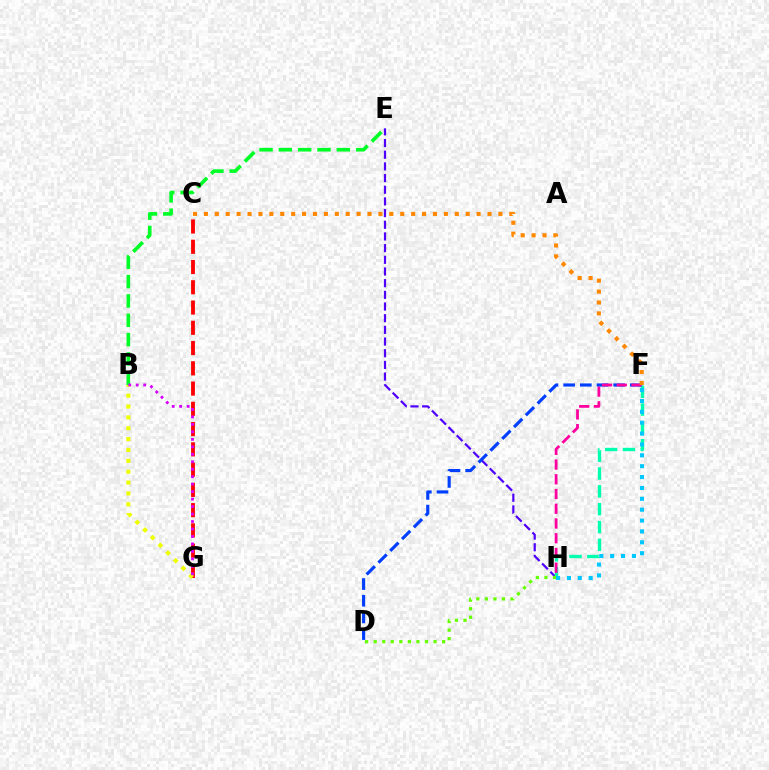{('E', 'H'): [{'color': '#4f00ff', 'line_style': 'dashed', 'thickness': 1.59}], ('F', 'H'): [{'color': '#00ffaf', 'line_style': 'dashed', 'thickness': 2.42}, {'color': '#ff00a0', 'line_style': 'dashed', 'thickness': 2.0}, {'color': '#00c7ff', 'line_style': 'dotted', 'thickness': 2.95}], ('D', 'F'): [{'color': '#003fff', 'line_style': 'dashed', 'thickness': 2.27}], ('B', 'E'): [{'color': '#00ff27', 'line_style': 'dashed', 'thickness': 2.63}], ('C', 'G'): [{'color': '#ff0000', 'line_style': 'dashed', 'thickness': 2.75}], ('D', 'H'): [{'color': '#66ff00', 'line_style': 'dotted', 'thickness': 2.32}], ('B', 'G'): [{'color': '#eeff00', 'line_style': 'dotted', 'thickness': 2.95}, {'color': '#d600ff', 'line_style': 'dotted', 'thickness': 2.03}], ('C', 'F'): [{'color': '#ff8800', 'line_style': 'dotted', 'thickness': 2.96}]}